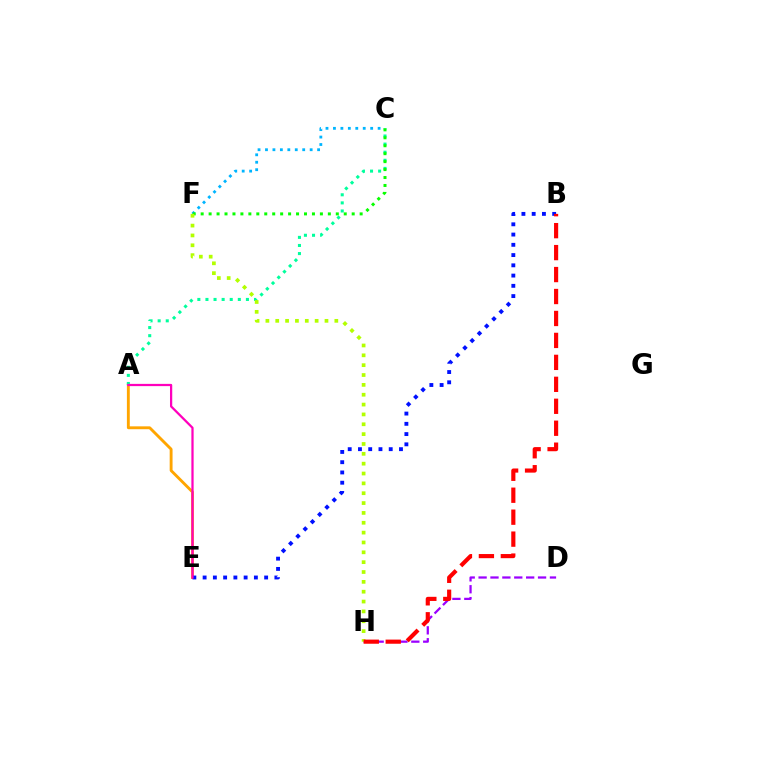{('C', 'F'): [{'color': '#00b5ff', 'line_style': 'dotted', 'thickness': 2.02}, {'color': '#08ff00', 'line_style': 'dotted', 'thickness': 2.16}], ('A', 'E'): [{'color': '#ffa500', 'line_style': 'solid', 'thickness': 2.07}, {'color': '#ff00bd', 'line_style': 'solid', 'thickness': 1.62}], ('D', 'H'): [{'color': '#9b00ff', 'line_style': 'dashed', 'thickness': 1.62}], ('A', 'C'): [{'color': '#00ff9d', 'line_style': 'dotted', 'thickness': 2.2}], ('B', 'E'): [{'color': '#0010ff', 'line_style': 'dotted', 'thickness': 2.79}], ('F', 'H'): [{'color': '#b3ff00', 'line_style': 'dotted', 'thickness': 2.68}], ('B', 'H'): [{'color': '#ff0000', 'line_style': 'dashed', 'thickness': 2.98}]}